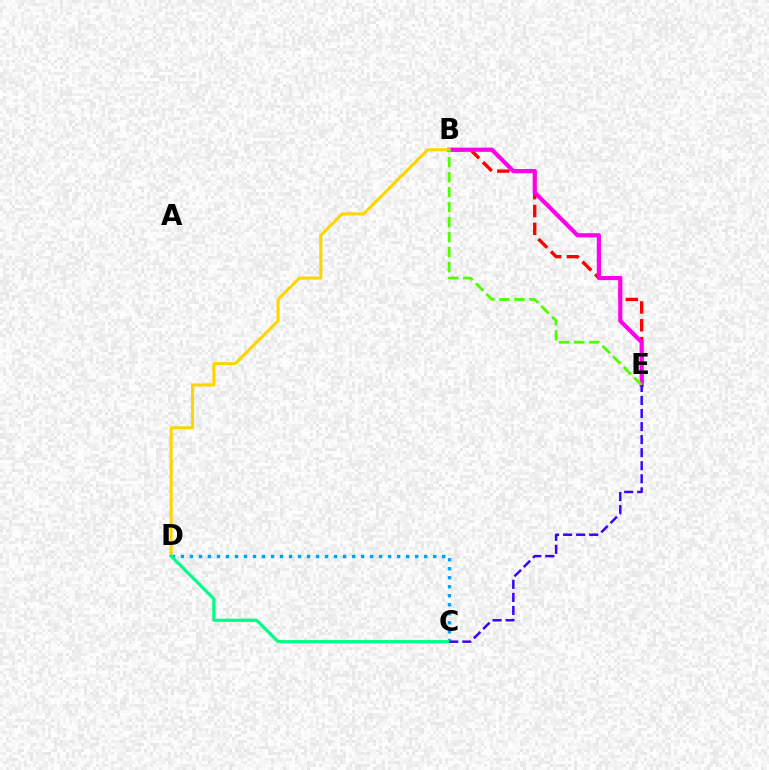{('B', 'E'): [{'color': '#ff0000', 'line_style': 'dashed', 'thickness': 2.42}, {'color': '#ff00ed', 'line_style': 'solid', 'thickness': 2.99}, {'color': '#4fff00', 'line_style': 'dashed', 'thickness': 2.04}], ('C', 'D'): [{'color': '#009eff', 'line_style': 'dotted', 'thickness': 2.45}, {'color': '#00ff86', 'line_style': 'solid', 'thickness': 2.3}], ('B', 'D'): [{'color': '#ffd500', 'line_style': 'solid', 'thickness': 2.2}], ('C', 'E'): [{'color': '#3700ff', 'line_style': 'dashed', 'thickness': 1.77}]}